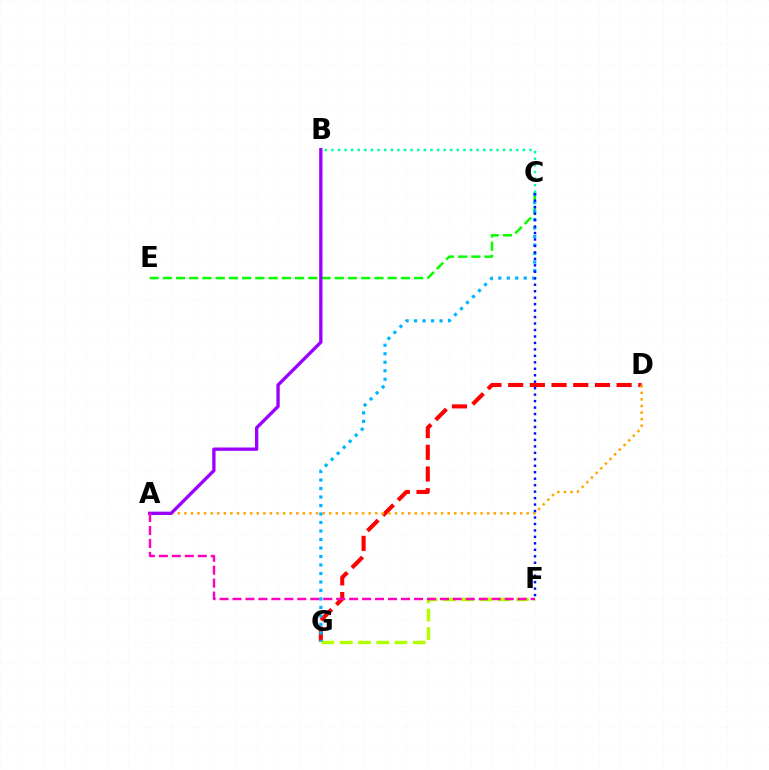{('D', 'G'): [{'color': '#ff0000', 'line_style': 'dashed', 'thickness': 2.95}], ('F', 'G'): [{'color': '#b3ff00', 'line_style': 'dashed', 'thickness': 2.48}], ('C', 'E'): [{'color': '#08ff00', 'line_style': 'dashed', 'thickness': 1.8}], ('A', 'D'): [{'color': '#ffa500', 'line_style': 'dotted', 'thickness': 1.79}], ('C', 'G'): [{'color': '#00b5ff', 'line_style': 'dotted', 'thickness': 2.31}], ('C', 'F'): [{'color': '#0010ff', 'line_style': 'dotted', 'thickness': 1.76}], ('A', 'B'): [{'color': '#9b00ff', 'line_style': 'solid', 'thickness': 2.4}], ('B', 'C'): [{'color': '#00ff9d', 'line_style': 'dotted', 'thickness': 1.79}], ('A', 'F'): [{'color': '#ff00bd', 'line_style': 'dashed', 'thickness': 1.76}]}